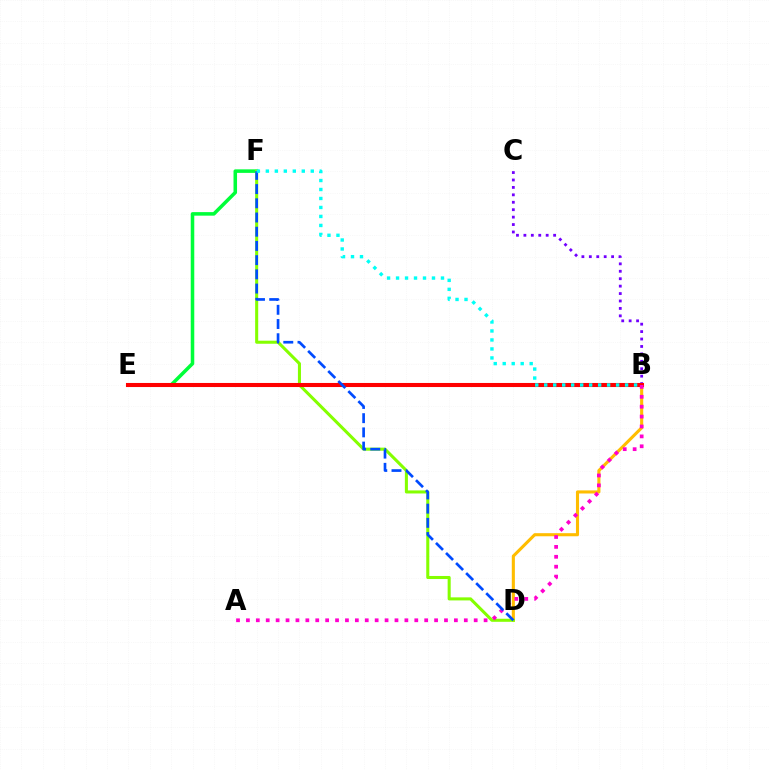{('E', 'F'): [{'color': '#00ff39', 'line_style': 'solid', 'thickness': 2.55}], ('B', 'C'): [{'color': '#7200ff', 'line_style': 'dotted', 'thickness': 2.02}], ('B', 'D'): [{'color': '#ffbd00', 'line_style': 'solid', 'thickness': 2.23}], ('D', 'F'): [{'color': '#84ff00', 'line_style': 'solid', 'thickness': 2.2}, {'color': '#004bff', 'line_style': 'dashed', 'thickness': 1.93}], ('B', 'E'): [{'color': '#ff0000', 'line_style': 'solid', 'thickness': 2.93}], ('A', 'B'): [{'color': '#ff00cf', 'line_style': 'dotted', 'thickness': 2.69}], ('B', 'F'): [{'color': '#00fff6', 'line_style': 'dotted', 'thickness': 2.44}]}